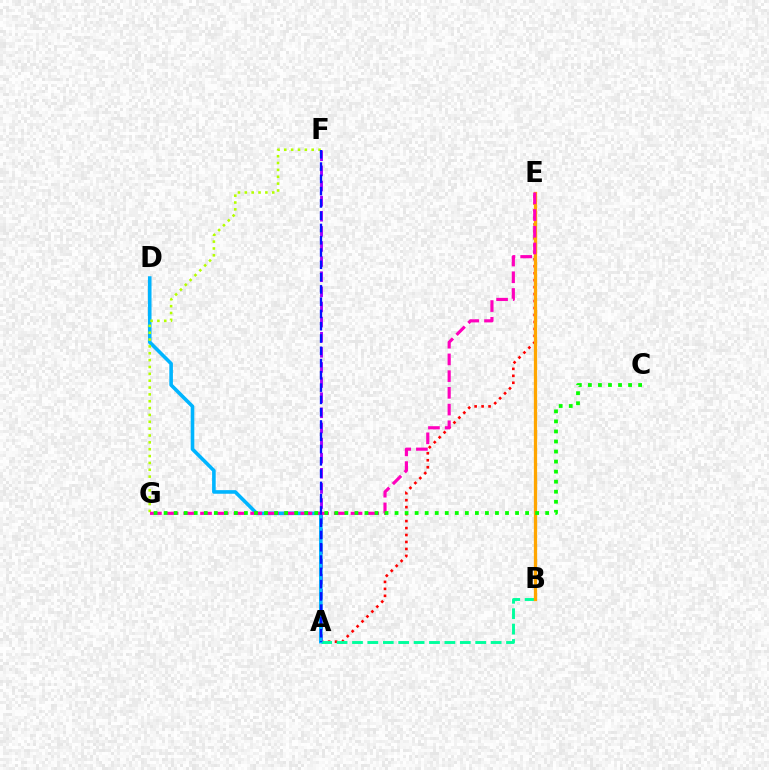{('A', 'F'): [{'color': '#9b00ff', 'line_style': 'dashed', 'thickness': 2.05}, {'color': '#0010ff', 'line_style': 'dashed', 'thickness': 1.67}], ('A', 'E'): [{'color': '#ff0000', 'line_style': 'dotted', 'thickness': 1.89}], ('A', 'B'): [{'color': '#00ff9d', 'line_style': 'dashed', 'thickness': 2.09}], ('B', 'E'): [{'color': '#ffa500', 'line_style': 'solid', 'thickness': 2.36}], ('A', 'D'): [{'color': '#00b5ff', 'line_style': 'solid', 'thickness': 2.59}], ('F', 'G'): [{'color': '#b3ff00', 'line_style': 'dotted', 'thickness': 1.86}], ('E', 'G'): [{'color': '#ff00bd', 'line_style': 'dashed', 'thickness': 2.27}], ('C', 'G'): [{'color': '#08ff00', 'line_style': 'dotted', 'thickness': 2.73}]}